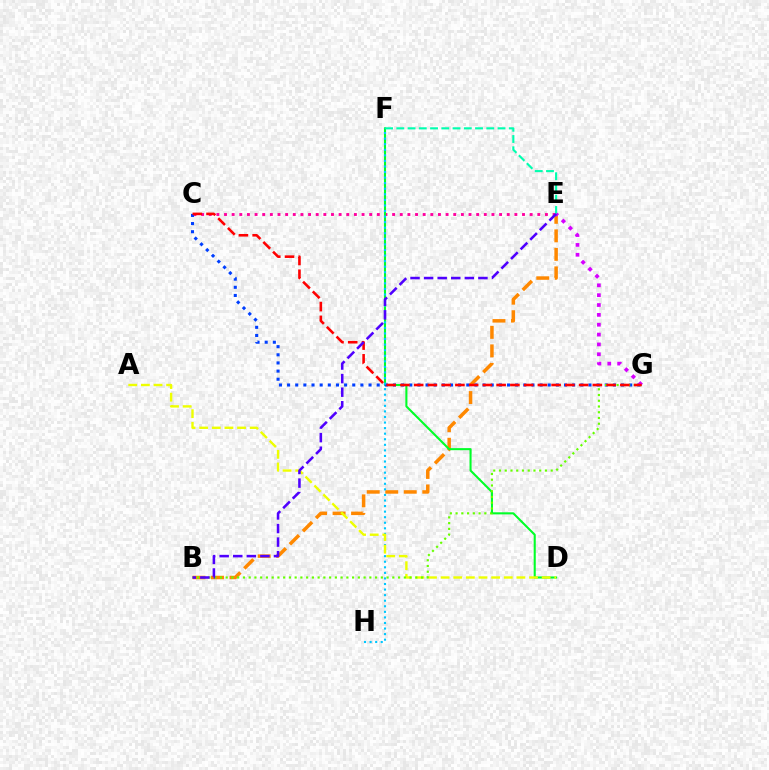{('B', 'E'): [{'color': '#ff8800', 'line_style': 'dashed', 'thickness': 2.52}, {'color': '#4f00ff', 'line_style': 'dashed', 'thickness': 1.84}], ('C', 'E'): [{'color': '#ff00a0', 'line_style': 'dotted', 'thickness': 2.08}], ('D', 'F'): [{'color': '#00ff27', 'line_style': 'solid', 'thickness': 1.5}], ('C', 'G'): [{'color': '#003fff', 'line_style': 'dotted', 'thickness': 2.21}, {'color': '#ff0000', 'line_style': 'dashed', 'thickness': 1.87}], ('F', 'H'): [{'color': '#00c7ff', 'line_style': 'dotted', 'thickness': 1.51}], ('A', 'D'): [{'color': '#eeff00', 'line_style': 'dashed', 'thickness': 1.72}], ('E', 'F'): [{'color': '#00ffaf', 'line_style': 'dashed', 'thickness': 1.53}], ('B', 'G'): [{'color': '#66ff00', 'line_style': 'dotted', 'thickness': 1.56}], ('E', 'G'): [{'color': '#d600ff', 'line_style': 'dotted', 'thickness': 2.68}]}